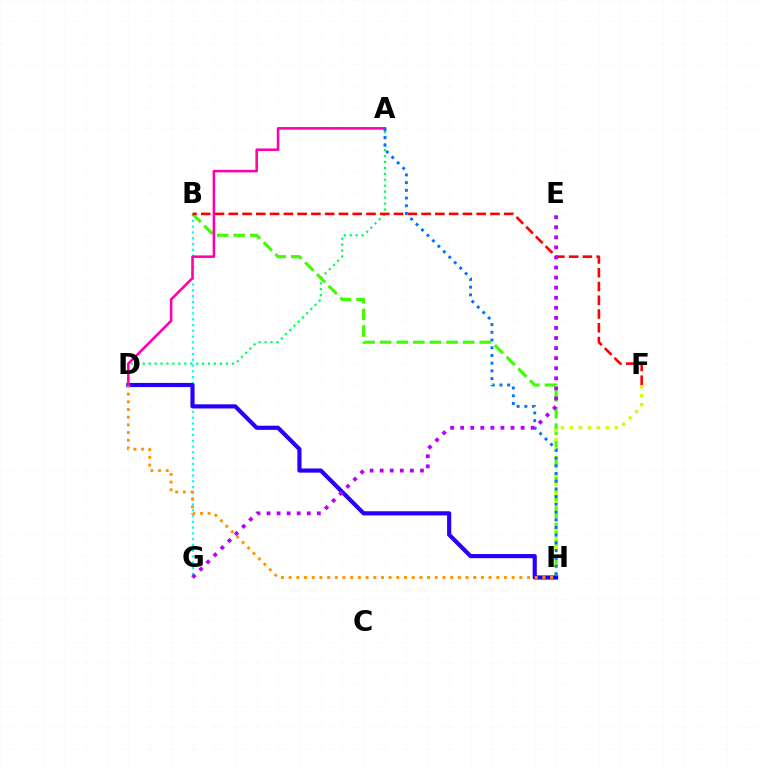{('A', 'D'): [{'color': '#00ff5c', 'line_style': 'dotted', 'thickness': 1.61}, {'color': '#ff00ac', 'line_style': 'solid', 'thickness': 1.84}], ('B', 'G'): [{'color': '#00fff6', 'line_style': 'dotted', 'thickness': 1.57}], ('B', 'H'): [{'color': '#3dff00', 'line_style': 'dashed', 'thickness': 2.25}], ('B', 'F'): [{'color': '#ff0000', 'line_style': 'dashed', 'thickness': 1.87}], ('F', 'H'): [{'color': '#d1ff00', 'line_style': 'dotted', 'thickness': 2.44}], ('D', 'H'): [{'color': '#2500ff', 'line_style': 'solid', 'thickness': 2.99}, {'color': '#ff9400', 'line_style': 'dotted', 'thickness': 2.09}], ('A', 'H'): [{'color': '#0074ff', 'line_style': 'dotted', 'thickness': 2.1}], ('E', 'G'): [{'color': '#b900ff', 'line_style': 'dotted', 'thickness': 2.74}]}